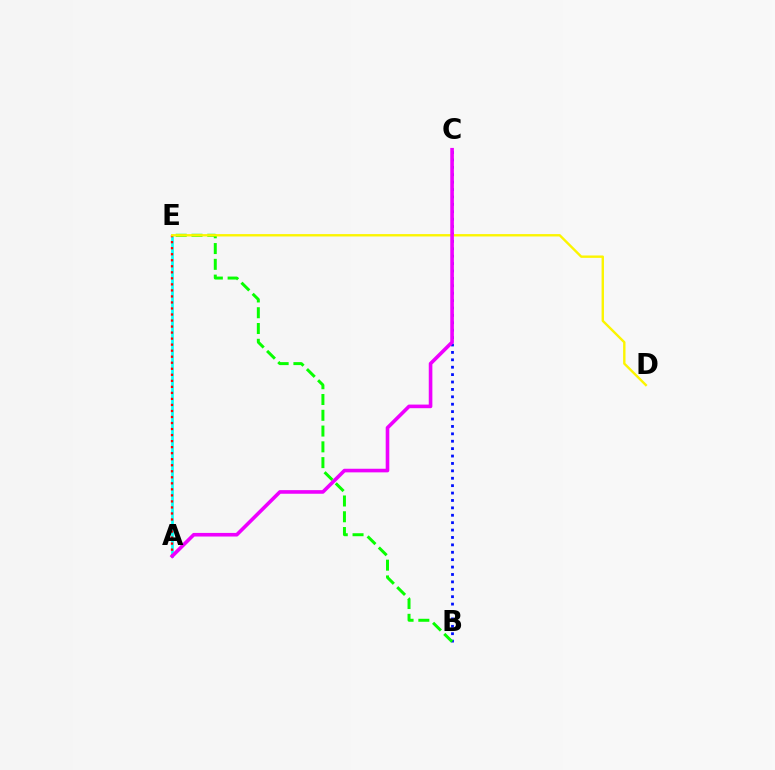{('A', 'E'): [{'color': '#00fff6', 'line_style': 'solid', 'thickness': 1.92}, {'color': '#ff0000', 'line_style': 'dotted', 'thickness': 1.64}], ('B', 'C'): [{'color': '#0010ff', 'line_style': 'dotted', 'thickness': 2.01}], ('B', 'E'): [{'color': '#08ff00', 'line_style': 'dashed', 'thickness': 2.14}], ('D', 'E'): [{'color': '#fcf500', 'line_style': 'solid', 'thickness': 1.72}], ('A', 'C'): [{'color': '#ee00ff', 'line_style': 'solid', 'thickness': 2.6}]}